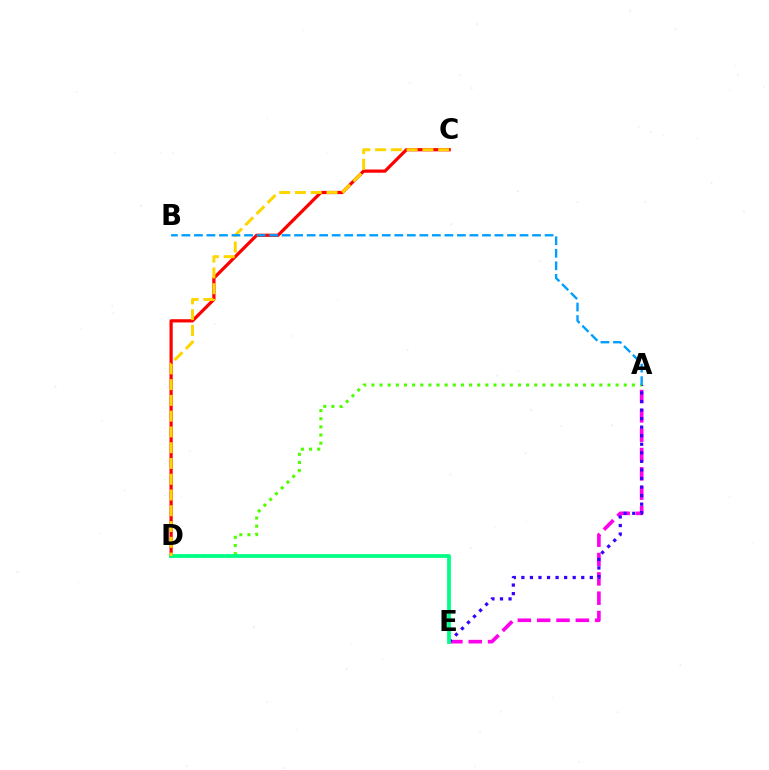{('A', 'E'): [{'color': '#ff00ed', 'line_style': 'dashed', 'thickness': 2.63}, {'color': '#3700ff', 'line_style': 'dotted', 'thickness': 2.32}], ('C', 'D'): [{'color': '#ff0000', 'line_style': 'solid', 'thickness': 2.33}, {'color': '#ffd500', 'line_style': 'dashed', 'thickness': 2.14}], ('A', 'D'): [{'color': '#4fff00', 'line_style': 'dotted', 'thickness': 2.21}], ('D', 'E'): [{'color': '#00ff86', 'line_style': 'solid', 'thickness': 2.73}], ('A', 'B'): [{'color': '#009eff', 'line_style': 'dashed', 'thickness': 1.7}]}